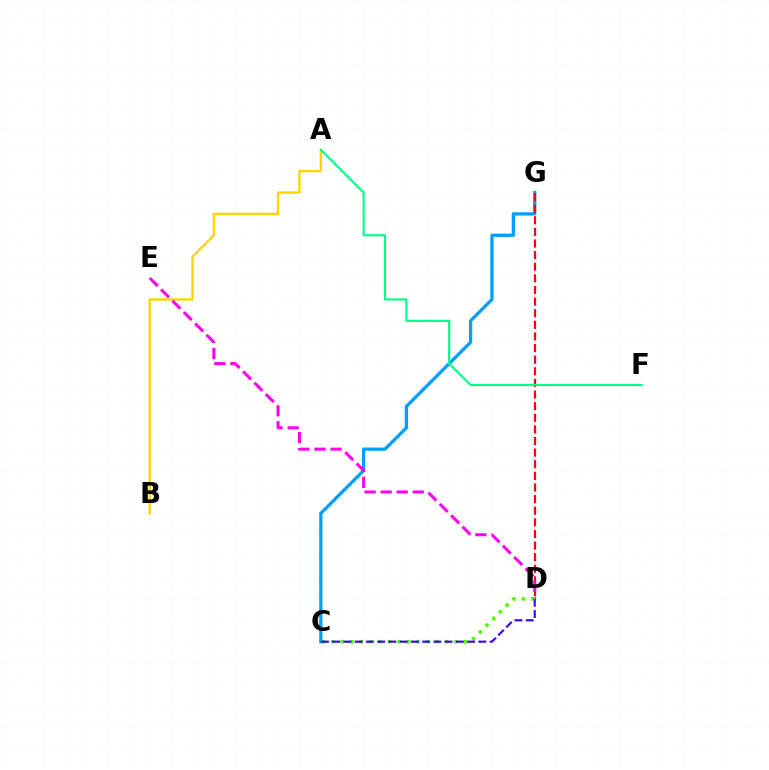{('C', 'G'): [{'color': '#009eff', 'line_style': 'solid', 'thickness': 2.36}], ('D', 'G'): [{'color': '#ff0000', 'line_style': 'dashed', 'thickness': 1.58}], ('A', 'B'): [{'color': '#ffd500', 'line_style': 'solid', 'thickness': 1.71}], ('D', 'E'): [{'color': '#ff00ed', 'line_style': 'dashed', 'thickness': 2.18}], ('A', 'F'): [{'color': '#00ff86', 'line_style': 'solid', 'thickness': 1.54}], ('C', 'D'): [{'color': '#4fff00', 'line_style': 'dotted', 'thickness': 2.57}, {'color': '#3700ff', 'line_style': 'dashed', 'thickness': 1.53}]}